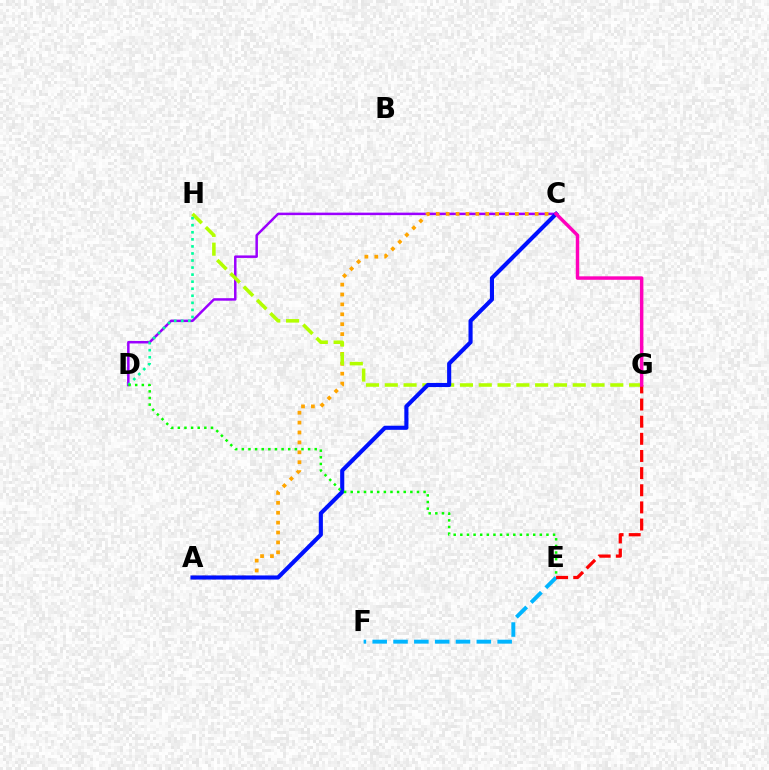{('C', 'D'): [{'color': '#9b00ff', 'line_style': 'solid', 'thickness': 1.79}], ('A', 'C'): [{'color': '#ffa500', 'line_style': 'dotted', 'thickness': 2.69}, {'color': '#0010ff', 'line_style': 'solid', 'thickness': 2.96}], ('E', 'F'): [{'color': '#00b5ff', 'line_style': 'dashed', 'thickness': 2.83}], ('G', 'H'): [{'color': '#b3ff00', 'line_style': 'dashed', 'thickness': 2.55}], ('E', 'G'): [{'color': '#ff0000', 'line_style': 'dashed', 'thickness': 2.33}], ('D', 'H'): [{'color': '#00ff9d', 'line_style': 'dotted', 'thickness': 1.92}], ('D', 'E'): [{'color': '#08ff00', 'line_style': 'dotted', 'thickness': 1.8}], ('C', 'G'): [{'color': '#ff00bd', 'line_style': 'solid', 'thickness': 2.48}]}